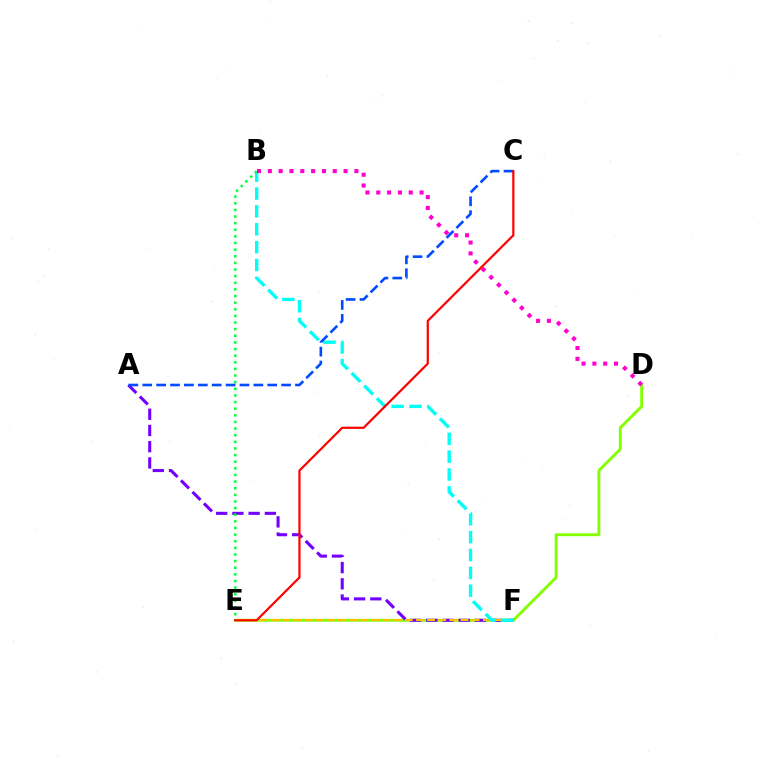{('D', 'E'): [{'color': '#84ff00', 'line_style': 'solid', 'thickness': 2.08}], ('A', 'F'): [{'color': '#7200ff', 'line_style': 'dashed', 'thickness': 2.2}], ('E', 'F'): [{'color': '#ffbd00', 'line_style': 'dashed', 'thickness': 1.51}], ('B', 'F'): [{'color': '#00fff6', 'line_style': 'dashed', 'thickness': 2.43}], ('B', 'D'): [{'color': '#ff00cf', 'line_style': 'dotted', 'thickness': 2.94}], ('B', 'E'): [{'color': '#00ff39', 'line_style': 'dotted', 'thickness': 1.8}], ('A', 'C'): [{'color': '#004bff', 'line_style': 'dashed', 'thickness': 1.89}], ('C', 'E'): [{'color': '#ff0000', 'line_style': 'solid', 'thickness': 1.58}]}